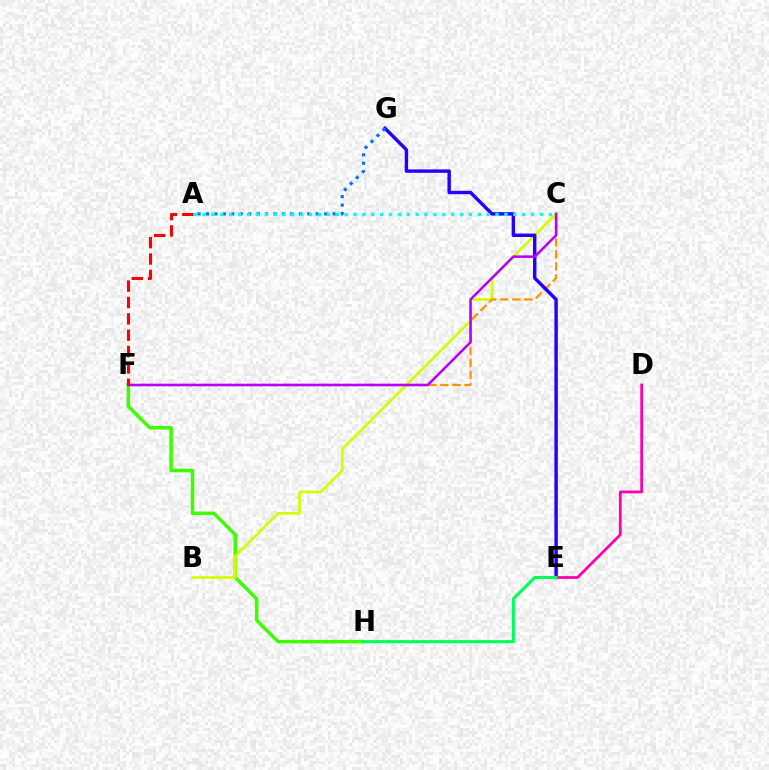{('F', 'H'): [{'color': '#3dff00', 'line_style': 'solid', 'thickness': 2.52}], ('B', 'C'): [{'color': '#d1ff00', 'line_style': 'solid', 'thickness': 1.94}], ('C', 'F'): [{'color': '#ff9400', 'line_style': 'dashed', 'thickness': 1.64}, {'color': '#b900ff', 'line_style': 'solid', 'thickness': 1.83}], ('E', 'G'): [{'color': '#2500ff', 'line_style': 'solid', 'thickness': 2.47}], ('D', 'E'): [{'color': '#ff00ac', 'line_style': 'solid', 'thickness': 2.0}], ('A', 'G'): [{'color': '#0074ff', 'line_style': 'dotted', 'thickness': 2.29}], ('A', 'C'): [{'color': '#00fff6', 'line_style': 'dotted', 'thickness': 2.41}], ('E', 'H'): [{'color': '#00ff5c', 'line_style': 'solid', 'thickness': 2.23}], ('A', 'F'): [{'color': '#ff0000', 'line_style': 'dashed', 'thickness': 2.22}]}